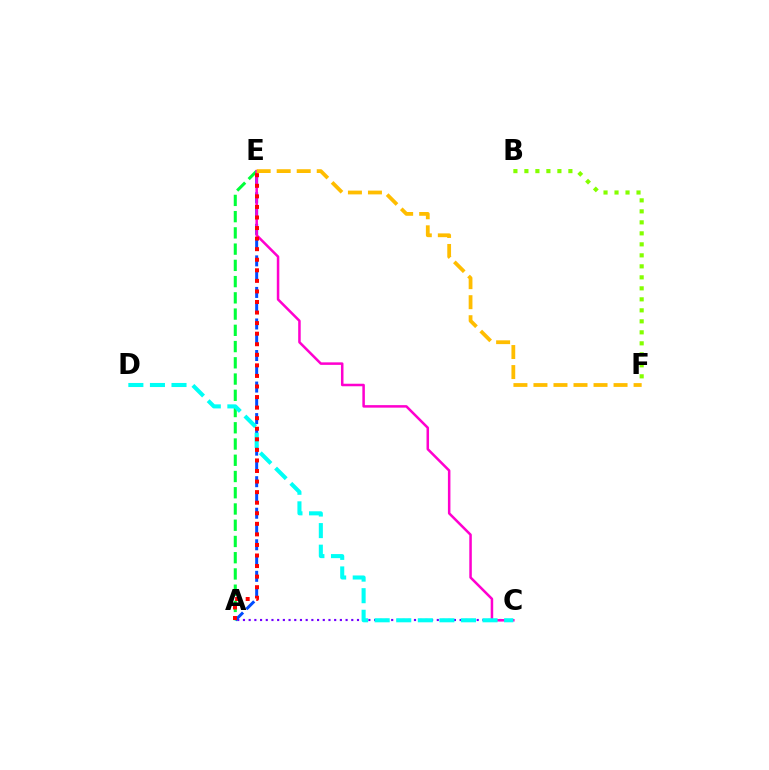{('A', 'C'): [{'color': '#7200ff', 'line_style': 'dotted', 'thickness': 1.55}], ('A', 'E'): [{'color': '#004bff', 'line_style': 'dashed', 'thickness': 2.14}, {'color': '#00ff39', 'line_style': 'dashed', 'thickness': 2.21}, {'color': '#ff0000', 'line_style': 'dotted', 'thickness': 2.87}], ('C', 'E'): [{'color': '#ff00cf', 'line_style': 'solid', 'thickness': 1.82}], ('C', 'D'): [{'color': '#00fff6', 'line_style': 'dashed', 'thickness': 2.93}], ('E', 'F'): [{'color': '#ffbd00', 'line_style': 'dashed', 'thickness': 2.72}], ('B', 'F'): [{'color': '#84ff00', 'line_style': 'dotted', 'thickness': 2.99}]}